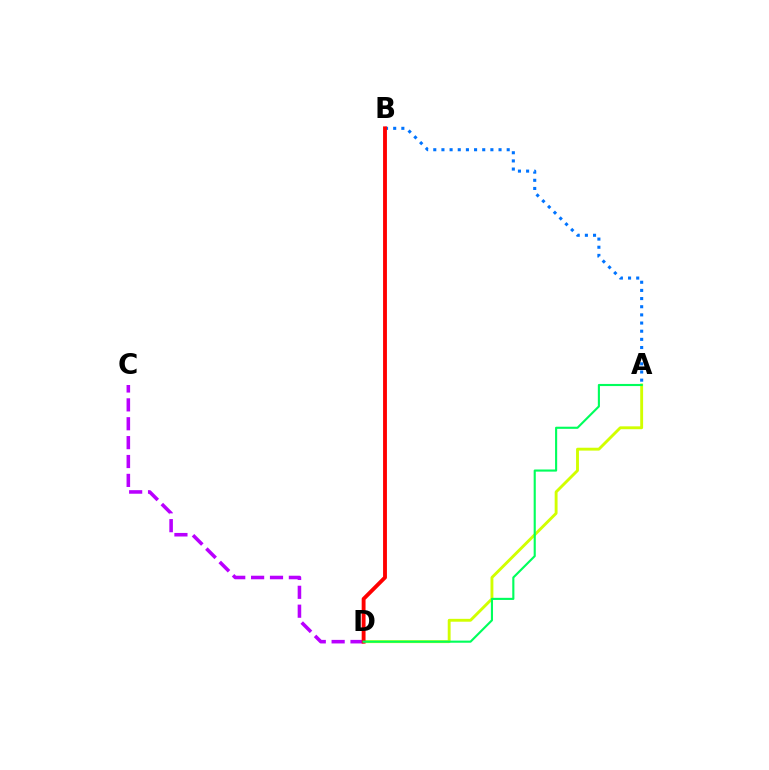{('C', 'D'): [{'color': '#b900ff', 'line_style': 'dashed', 'thickness': 2.56}], ('A', 'D'): [{'color': '#d1ff00', 'line_style': 'solid', 'thickness': 2.07}, {'color': '#00ff5c', 'line_style': 'solid', 'thickness': 1.53}], ('A', 'B'): [{'color': '#0074ff', 'line_style': 'dotted', 'thickness': 2.22}], ('B', 'D'): [{'color': '#ff0000', 'line_style': 'solid', 'thickness': 2.78}]}